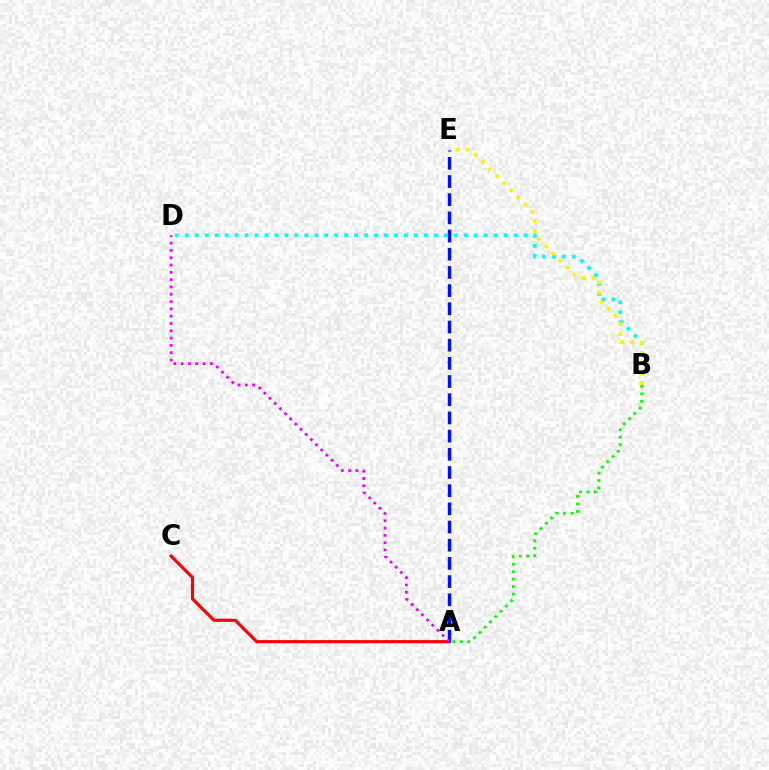{('B', 'D'): [{'color': '#00fff6', 'line_style': 'dotted', 'thickness': 2.71}], ('A', 'C'): [{'color': '#ff0000', 'line_style': 'solid', 'thickness': 2.26}], ('A', 'B'): [{'color': '#08ff00', 'line_style': 'dotted', 'thickness': 2.03}], ('A', 'E'): [{'color': '#0010ff', 'line_style': 'dashed', 'thickness': 2.47}], ('A', 'D'): [{'color': '#ee00ff', 'line_style': 'dotted', 'thickness': 1.98}], ('B', 'E'): [{'color': '#fcf500', 'line_style': 'dotted', 'thickness': 2.74}]}